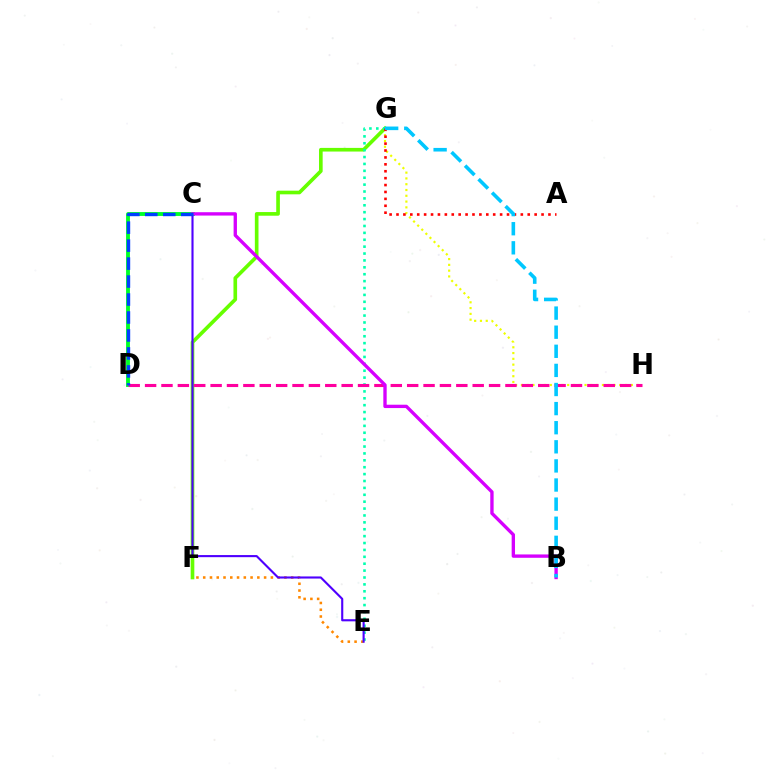{('F', 'G'): [{'color': '#66ff00', 'line_style': 'solid', 'thickness': 2.63}], ('E', 'F'): [{'color': '#ff8800', 'line_style': 'dotted', 'thickness': 1.84}], ('C', 'D'): [{'color': '#00ff27', 'line_style': 'solid', 'thickness': 2.78}, {'color': '#003fff', 'line_style': 'dashed', 'thickness': 2.44}], ('G', 'H'): [{'color': '#eeff00', 'line_style': 'dotted', 'thickness': 1.57}], ('E', 'G'): [{'color': '#00ffaf', 'line_style': 'dotted', 'thickness': 1.87}], ('C', 'E'): [{'color': '#4f00ff', 'line_style': 'solid', 'thickness': 1.52}], ('D', 'H'): [{'color': '#ff00a0', 'line_style': 'dashed', 'thickness': 2.23}], ('A', 'G'): [{'color': '#ff0000', 'line_style': 'dotted', 'thickness': 1.88}], ('B', 'C'): [{'color': '#d600ff', 'line_style': 'solid', 'thickness': 2.41}], ('B', 'G'): [{'color': '#00c7ff', 'line_style': 'dashed', 'thickness': 2.6}]}